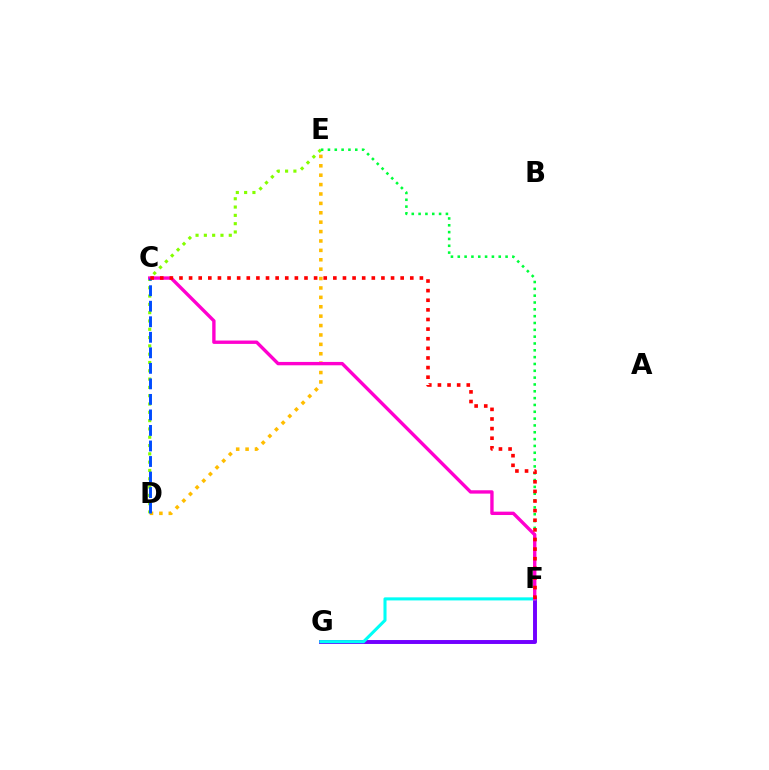{('D', 'E'): [{'color': '#ffbd00', 'line_style': 'dotted', 'thickness': 2.55}, {'color': '#84ff00', 'line_style': 'dotted', 'thickness': 2.26}], ('F', 'G'): [{'color': '#7200ff', 'line_style': 'solid', 'thickness': 2.83}, {'color': '#00fff6', 'line_style': 'solid', 'thickness': 2.21}], ('E', 'F'): [{'color': '#00ff39', 'line_style': 'dotted', 'thickness': 1.86}], ('C', 'F'): [{'color': '#ff00cf', 'line_style': 'solid', 'thickness': 2.42}, {'color': '#ff0000', 'line_style': 'dotted', 'thickness': 2.61}], ('C', 'D'): [{'color': '#004bff', 'line_style': 'dashed', 'thickness': 2.11}]}